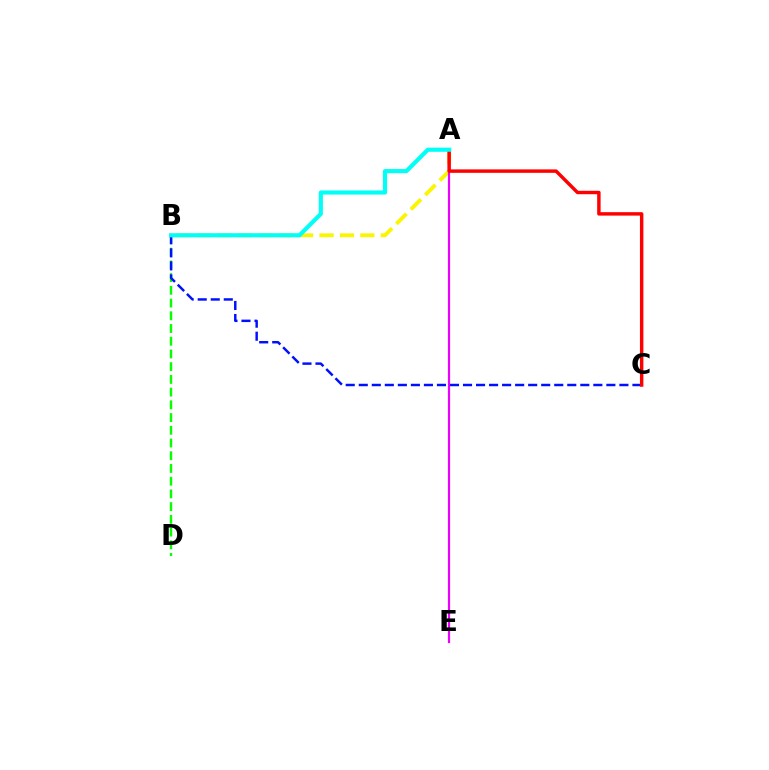{('A', 'B'): [{'color': '#fcf500', 'line_style': 'dashed', 'thickness': 2.78}, {'color': '#00fff6', 'line_style': 'solid', 'thickness': 2.98}], ('A', 'E'): [{'color': '#ee00ff', 'line_style': 'solid', 'thickness': 1.58}], ('B', 'D'): [{'color': '#08ff00', 'line_style': 'dashed', 'thickness': 1.73}], ('B', 'C'): [{'color': '#0010ff', 'line_style': 'dashed', 'thickness': 1.77}], ('A', 'C'): [{'color': '#ff0000', 'line_style': 'solid', 'thickness': 2.48}]}